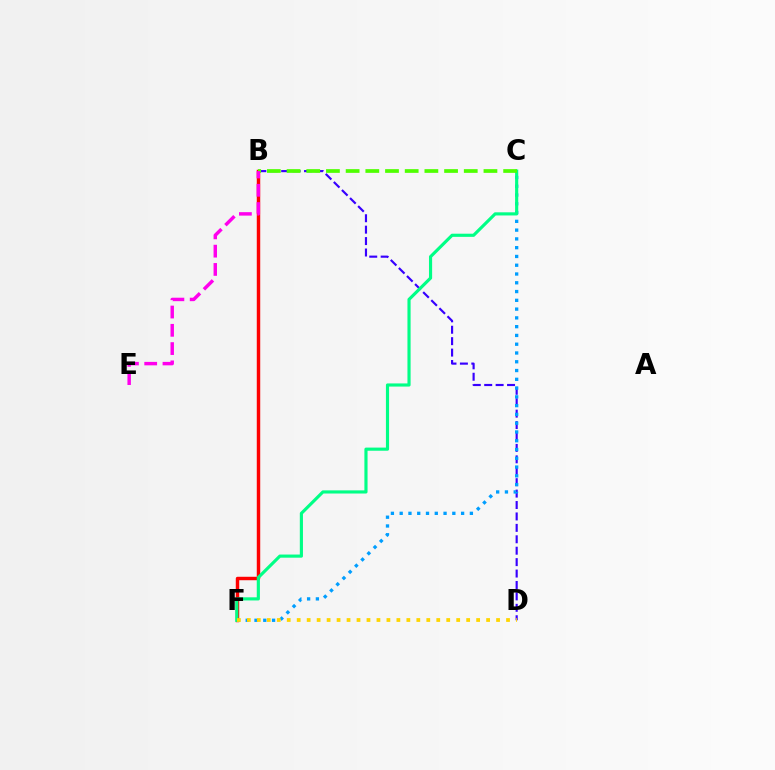{('B', 'D'): [{'color': '#3700ff', 'line_style': 'dashed', 'thickness': 1.55}], ('B', 'F'): [{'color': '#ff0000', 'line_style': 'solid', 'thickness': 2.48}], ('C', 'F'): [{'color': '#009eff', 'line_style': 'dotted', 'thickness': 2.38}, {'color': '#00ff86', 'line_style': 'solid', 'thickness': 2.27}], ('B', 'C'): [{'color': '#4fff00', 'line_style': 'dashed', 'thickness': 2.67}], ('B', 'E'): [{'color': '#ff00ed', 'line_style': 'dashed', 'thickness': 2.48}], ('D', 'F'): [{'color': '#ffd500', 'line_style': 'dotted', 'thickness': 2.71}]}